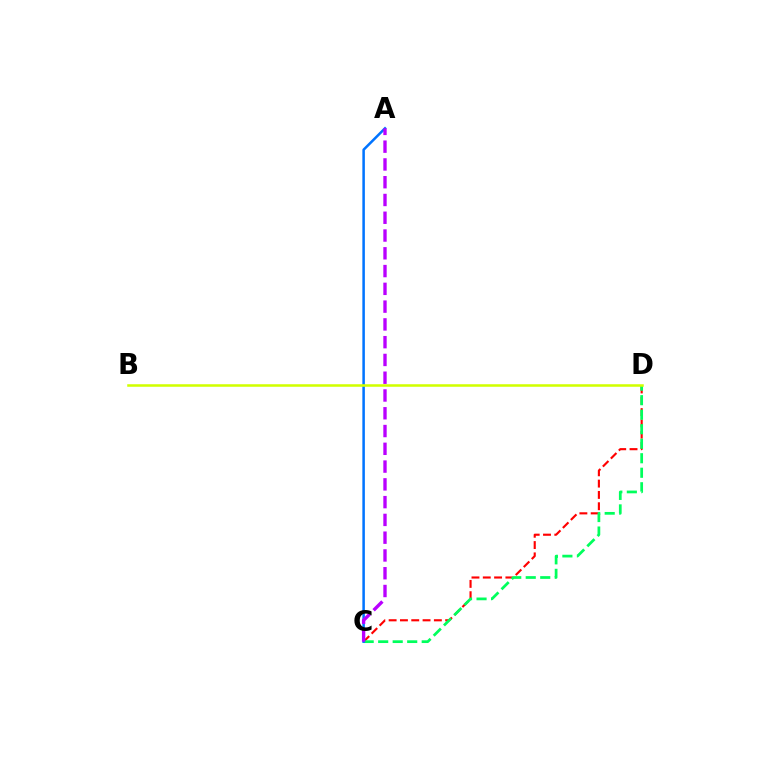{('C', 'D'): [{'color': '#ff0000', 'line_style': 'dashed', 'thickness': 1.54}, {'color': '#00ff5c', 'line_style': 'dashed', 'thickness': 1.97}], ('A', 'C'): [{'color': '#0074ff', 'line_style': 'solid', 'thickness': 1.82}, {'color': '#b900ff', 'line_style': 'dashed', 'thickness': 2.41}], ('B', 'D'): [{'color': '#d1ff00', 'line_style': 'solid', 'thickness': 1.82}]}